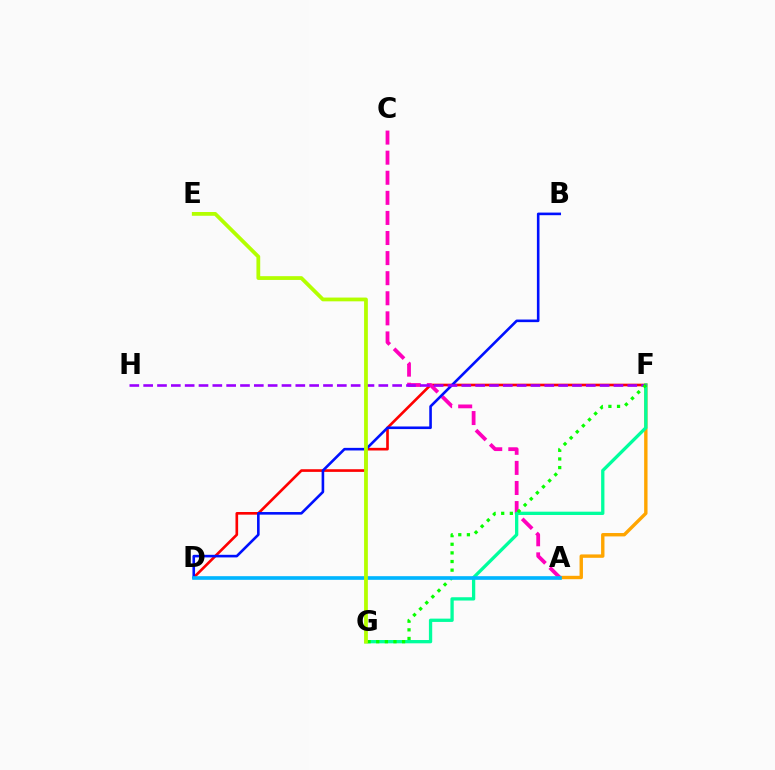{('D', 'F'): [{'color': '#ff0000', 'line_style': 'solid', 'thickness': 1.91}], ('A', 'F'): [{'color': '#ffa500', 'line_style': 'solid', 'thickness': 2.44}], ('A', 'C'): [{'color': '#ff00bd', 'line_style': 'dashed', 'thickness': 2.73}], ('F', 'G'): [{'color': '#00ff9d', 'line_style': 'solid', 'thickness': 2.37}, {'color': '#08ff00', 'line_style': 'dotted', 'thickness': 2.34}], ('B', 'D'): [{'color': '#0010ff', 'line_style': 'solid', 'thickness': 1.88}], ('F', 'H'): [{'color': '#9b00ff', 'line_style': 'dashed', 'thickness': 1.88}], ('A', 'D'): [{'color': '#00b5ff', 'line_style': 'solid', 'thickness': 2.63}], ('E', 'G'): [{'color': '#b3ff00', 'line_style': 'solid', 'thickness': 2.72}]}